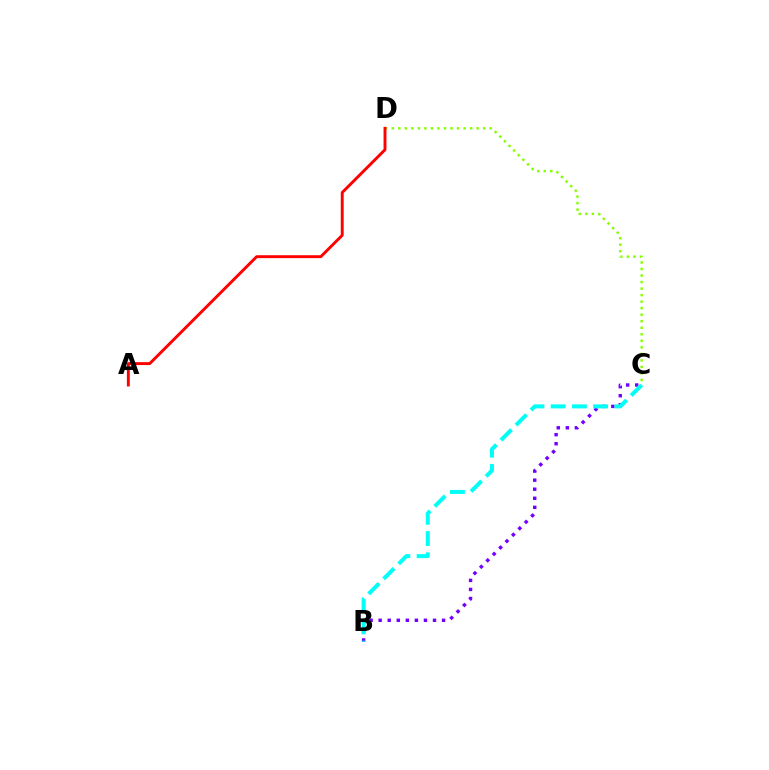{('B', 'C'): [{'color': '#7200ff', 'line_style': 'dotted', 'thickness': 2.46}, {'color': '#00fff6', 'line_style': 'dashed', 'thickness': 2.89}], ('C', 'D'): [{'color': '#84ff00', 'line_style': 'dotted', 'thickness': 1.77}], ('A', 'D'): [{'color': '#ff0000', 'line_style': 'solid', 'thickness': 2.1}]}